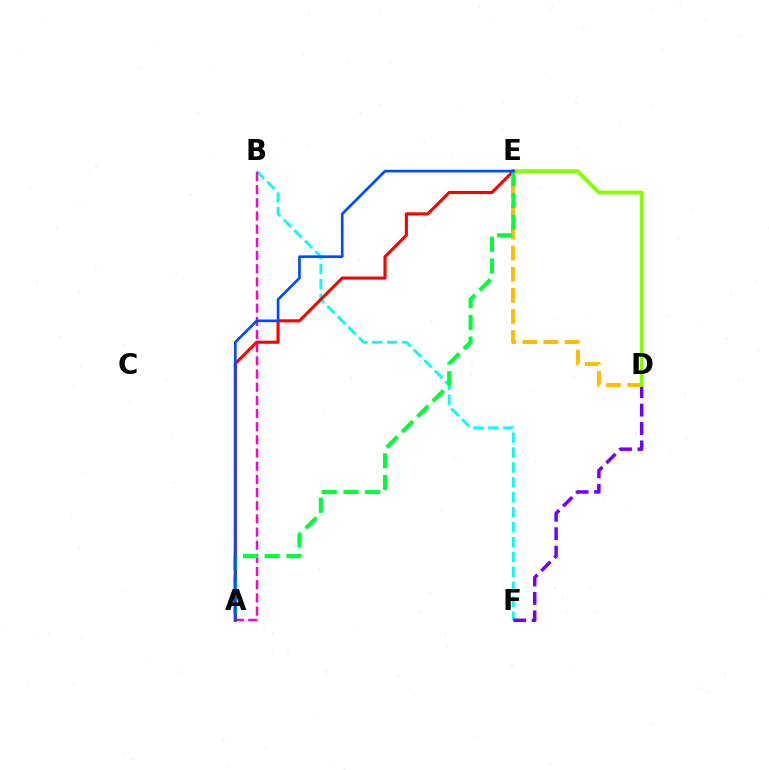{('B', 'F'): [{'color': '#00fff6', 'line_style': 'dashed', 'thickness': 2.03}], ('D', 'E'): [{'color': '#ffbd00', 'line_style': 'dashed', 'thickness': 2.87}, {'color': '#84ff00', 'line_style': 'solid', 'thickness': 2.75}], ('A', 'B'): [{'color': '#ff00cf', 'line_style': 'dashed', 'thickness': 1.79}], ('D', 'F'): [{'color': '#7200ff', 'line_style': 'dashed', 'thickness': 2.5}], ('A', 'E'): [{'color': '#ff0000', 'line_style': 'solid', 'thickness': 2.23}, {'color': '#00ff39', 'line_style': 'dashed', 'thickness': 2.95}, {'color': '#004bff', 'line_style': 'solid', 'thickness': 1.92}]}